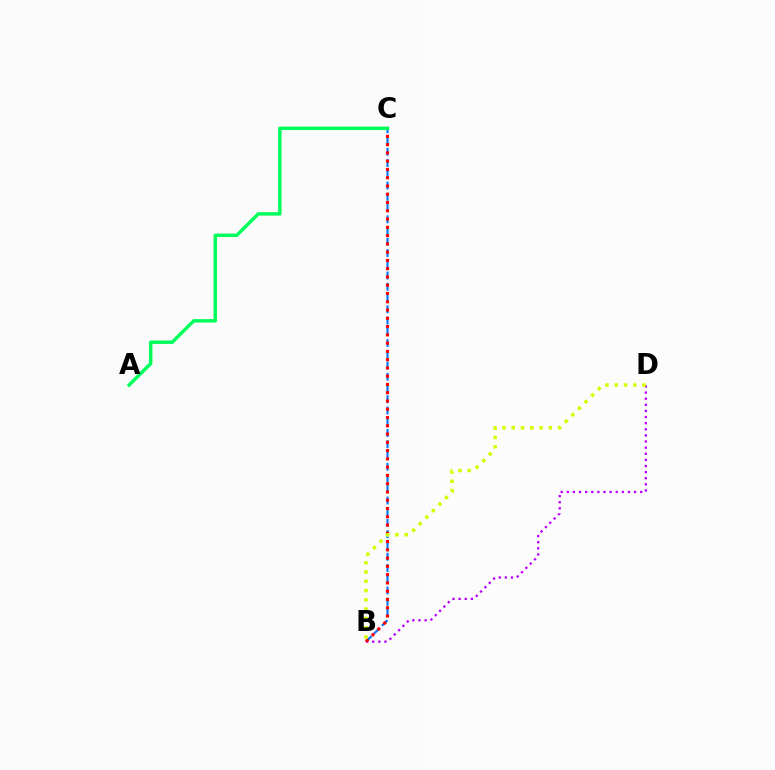{('B', 'D'): [{'color': '#b900ff', 'line_style': 'dotted', 'thickness': 1.66}, {'color': '#d1ff00', 'line_style': 'dotted', 'thickness': 2.52}], ('B', 'C'): [{'color': '#0074ff', 'line_style': 'dashed', 'thickness': 1.53}, {'color': '#ff0000', 'line_style': 'dotted', 'thickness': 2.25}], ('A', 'C'): [{'color': '#00ff5c', 'line_style': 'solid', 'thickness': 2.49}]}